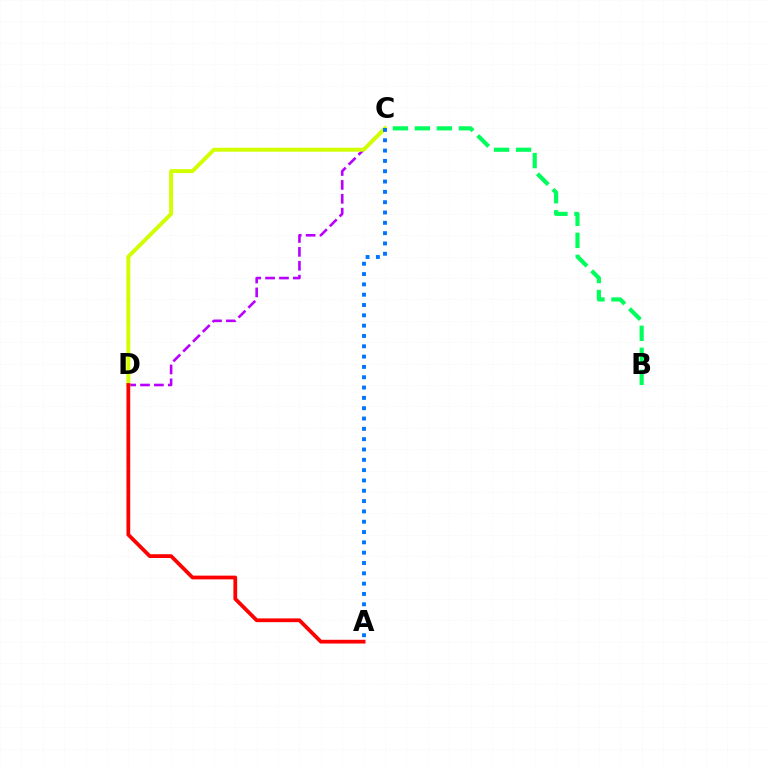{('B', 'C'): [{'color': '#00ff5c', 'line_style': 'dashed', 'thickness': 2.99}], ('C', 'D'): [{'color': '#b900ff', 'line_style': 'dashed', 'thickness': 1.89}, {'color': '#d1ff00', 'line_style': 'solid', 'thickness': 2.83}], ('A', 'C'): [{'color': '#0074ff', 'line_style': 'dotted', 'thickness': 2.8}], ('A', 'D'): [{'color': '#ff0000', 'line_style': 'solid', 'thickness': 2.7}]}